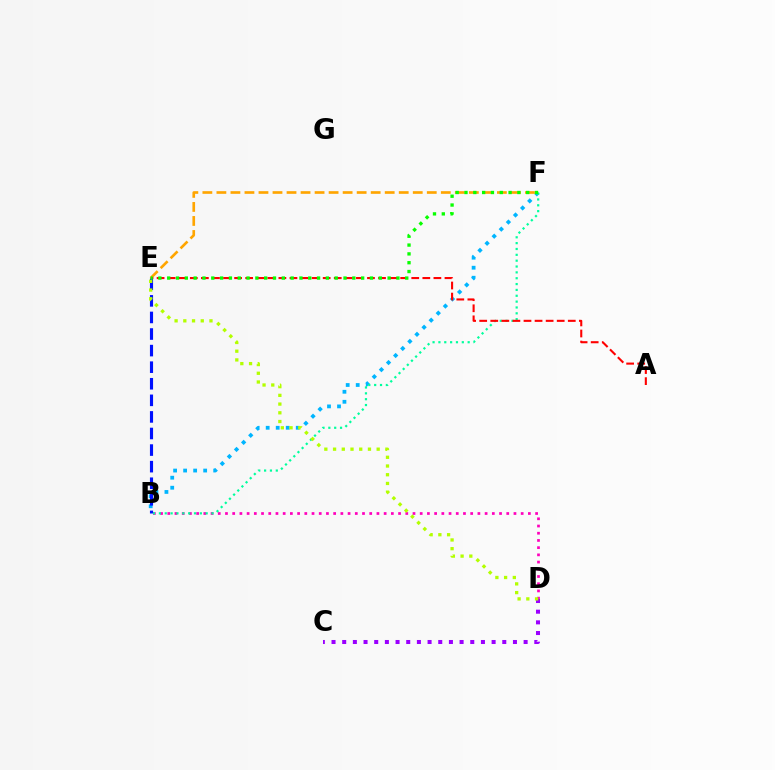{('B', 'F'): [{'color': '#00b5ff', 'line_style': 'dotted', 'thickness': 2.72}, {'color': '#00ff9d', 'line_style': 'dotted', 'thickness': 1.59}], ('E', 'F'): [{'color': '#ffa500', 'line_style': 'dashed', 'thickness': 1.91}, {'color': '#08ff00', 'line_style': 'dotted', 'thickness': 2.4}], ('B', 'D'): [{'color': '#ff00bd', 'line_style': 'dotted', 'thickness': 1.96}], ('A', 'E'): [{'color': '#ff0000', 'line_style': 'dashed', 'thickness': 1.5}], ('B', 'E'): [{'color': '#0010ff', 'line_style': 'dashed', 'thickness': 2.25}], ('C', 'D'): [{'color': '#9b00ff', 'line_style': 'dotted', 'thickness': 2.9}], ('D', 'E'): [{'color': '#b3ff00', 'line_style': 'dotted', 'thickness': 2.37}]}